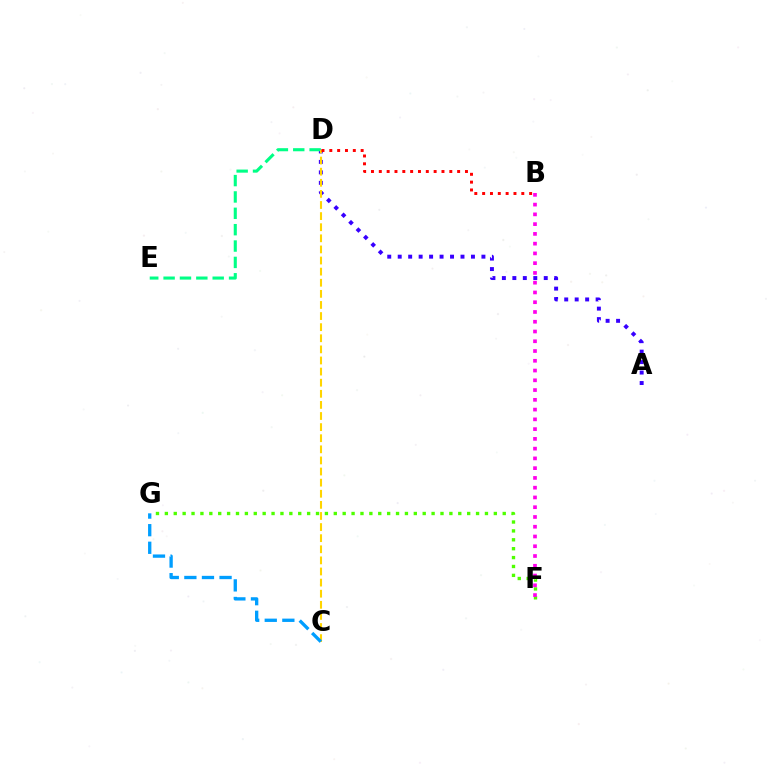{('A', 'D'): [{'color': '#3700ff', 'line_style': 'dotted', 'thickness': 2.84}], ('F', 'G'): [{'color': '#4fff00', 'line_style': 'dotted', 'thickness': 2.42}], ('B', 'F'): [{'color': '#ff00ed', 'line_style': 'dotted', 'thickness': 2.65}], ('D', 'E'): [{'color': '#00ff86', 'line_style': 'dashed', 'thickness': 2.22}], ('C', 'D'): [{'color': '#ffd500', 'line_style': 'dashed', 'thickness': 1.51}], ('B', 'D'): [{'color': '#ff0000', 'line_style': 'dotted', 'thickness': 2.13}], ('C', 'G'): [{'color': '#009eff', 'line_style': 'dashed', 'thickness': 2.39}]}